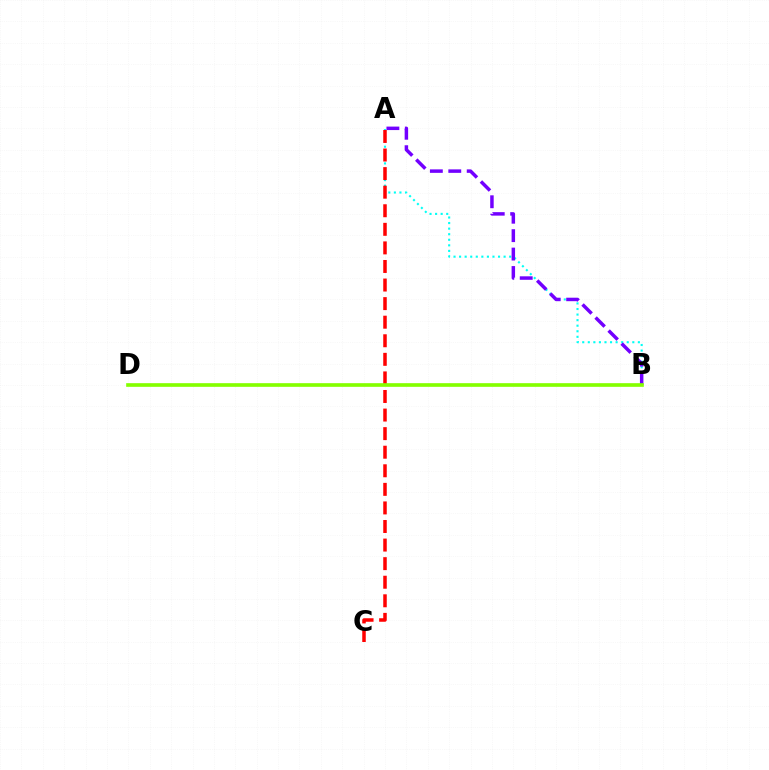{('A', 'B'): [{'color': '#00fff6', 'line_style': 'dotted', 'thickness': 1.51}, {'color': '#7200ff', 'line_style': 'dashed', 'thickness': 2.5}], ('A', 'C'): [{'color': '#ff0000', 'line_style': 'dashed', 'thickness': 2.52}], ('B', 'D'): [{'color': '#84ff00', 'line_style': 'solid', 'thickness': 2.63}]}